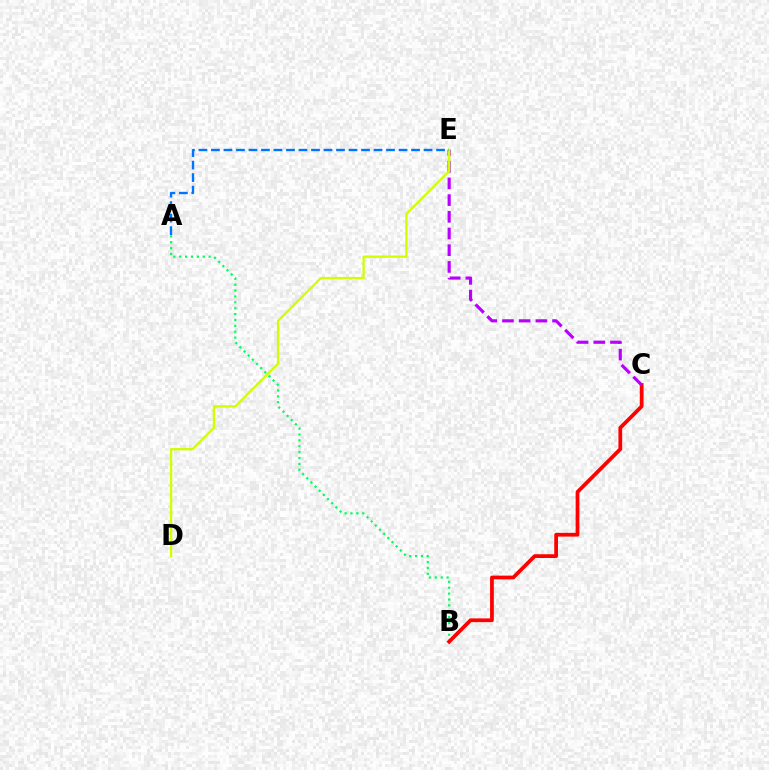{('A', 'B'): [{'color': '#00ff5c', 'line_style': 'dotted', 'thickness': 1.6}], ('B', 'C'): [{'color': '#ff0000', 'line_style': 'solid', 'thickness': 2.71}], ('C', 'E'): [{'color': '#b900ff', 'line_style': 'dashed', 'thickness': 2.27}], ('D', 'E'): [{'color': '#d1ff00', 'line_style': 'solid', 'thickness': 1.66}], ('A', 'E'): [{'color': '#0074ff', 'line_style': 'dashed', 'thickness': 1.7}]}